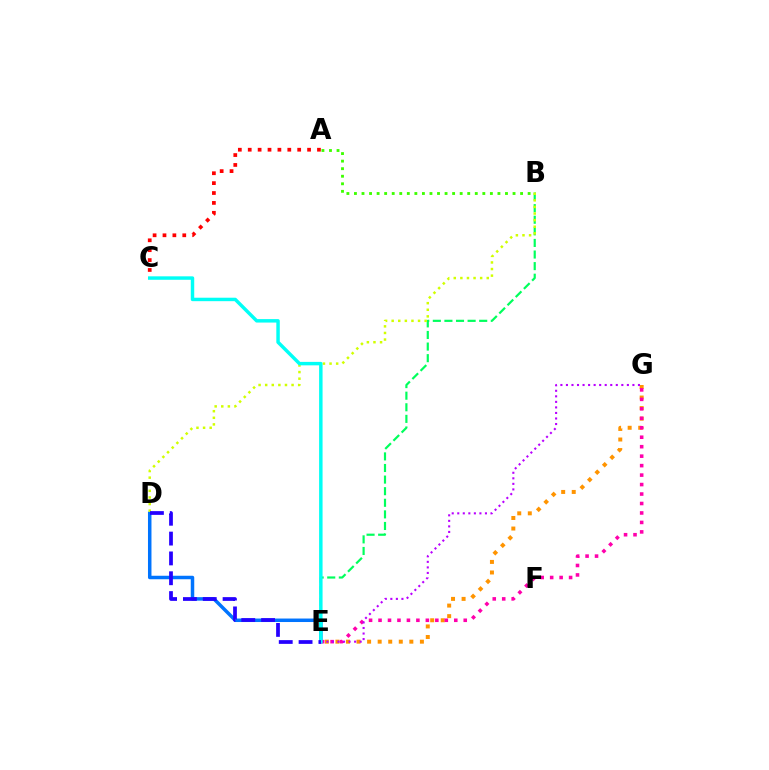{('E', 'G'): [{'color': '#ff9400', 'line_style': 'dotted', 'thickness': 2.87}, {'color': '#ff00ac', 'line_style': 'dotted', 'thickness': 2.57}, {'color': '#b900ff', 'line_style': 'dotted', 'thickness': 1.51}], ('A', 'B'): [{'color': '#3dff00', 'line_style': 'dotted', 'thickness': 2.05}], ('D', 'E'): [{'color': '#0074ff', 'line_style': 'solid', 'thickness': 2.51}, {'color': '#2500ff', 'line_style': 'dashed', 'thickness': 2.69}], ('B', 'E'): [{'color': '#00ff5c', 'line_style': 'dashed', 'thickness': 1.58}], ('B', 'D'): [{'color': '#d1ff00', 'line_style': 'dotted', 'thickness': 1.79}], ('A', 'C'): [{'color': '#ff0000', 'line_style': 'dotted', 'thickness': 2.69}], ('C', 'E'): [{'color': '#00fff6', 'line_style': 'solid', 'thickness': 2.49}]}